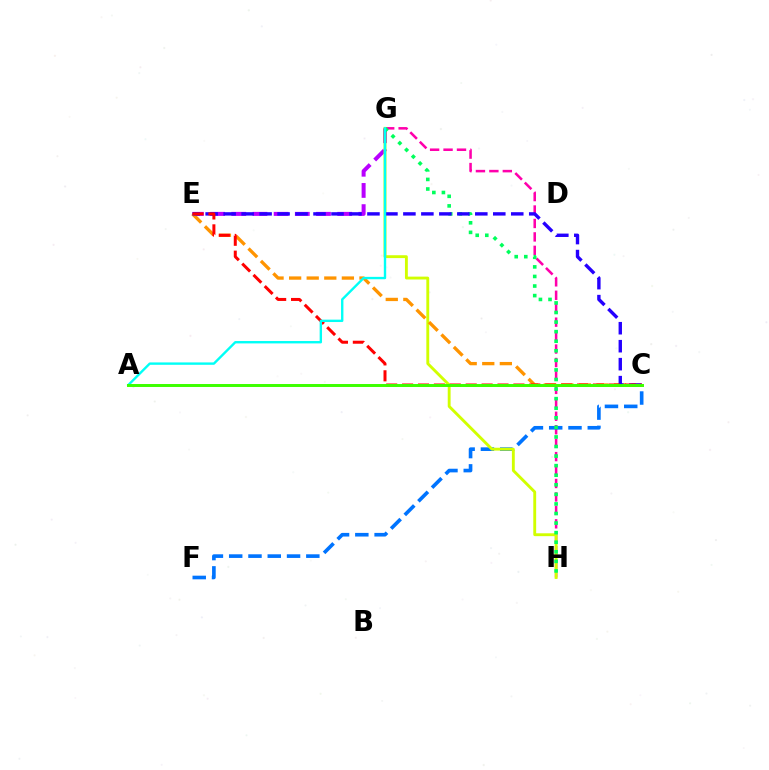{('E', 'G'): [{'color': '#b900ff', 'line_style': 'dashed', 'thickness': 2.88}], ('G', 'H'): [{'color': '#ff00ac', 'line_style': 'dashed', 'thickness': 1.83}, {'color': '#d1ff00', 'line_style': 'solid', 'thickness': 2.07}, {'color': '#00ff5c', 'line_style': 'dotted', 'thickness': 2.6}], ('C', 'F'): [{'color': '#0074ff', 'line_style': 'dashed', 'thickness': 2.62}], ('C', 'E'): [{'color': '#ff9400', 'line_style': 'dashed', 'thickness': 2.39}, {'color': '#2500ff', 'line_style': 'dashed', 'thickness': 2.44}, {'color': '#ff0000', 'line_style': 'dashed', 'thickness': 2.16}], ('A', 'G'): [{'color': '#00fff6', 'line_style': 'solid', 'thickness': 1.71}], ('A', 'C'): [{'color': '#3dff00', 'line_style': 'solid', 'thickness': 2.13}]}